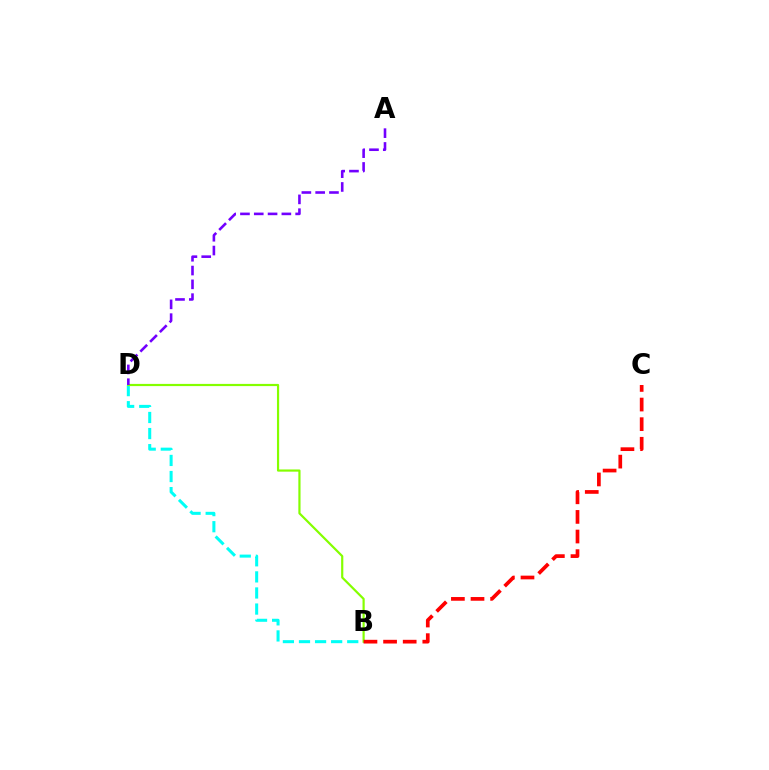{('B', 'D'): [{'color': '#00fff6', 'line_style': 'dashed', 'thickness': 2.19}, {'color': '#84ff00', 'line_style': 'solid', 'thickness': 1.58}], ('B', 'C'): [{'color': '#ff0000', 'line_style': 'dashed', 'thickness': 2.66}], ('A', 'D'): [{'color': '#7200ff', 'line_style': 'dashed', 'thickness': 1.87}]}